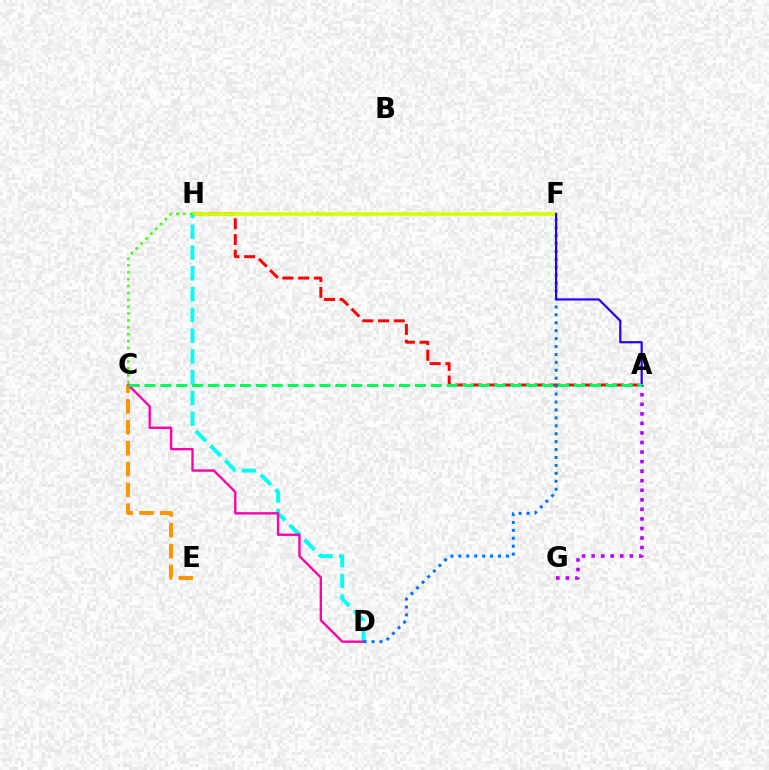{('A', 'H'): [{'color': '#ff0000', 'line_style': 'dashed', 'thickness': 2.14}], ('F', 'H'): [{'color': '#d1ff00', 'line_style': 'solid', 'thickness': 2.56}], ('D', 'H'): [{'color': '#00fff6', 'line_style': 'dashed', 'thickness': 2.82}], ('C', 'E'): [{'color': '#ff9400', 'line_style': 'dashed', 'thickness': 2.83}], ('C', 'H'): [{'color': '#3dff00', 'line_style': 'dotted', 'thickness': 1.87}], ('C', 'D'): [{'color': '#ff00ac', 'line_style': 'solid', 'thickness': 1.7}], ('D', 'F'): [{'color': '#0074ff', 'line_style': 'dotted', 'thickness': 2.15}], ('A', 'G'): [{'color': '#b900ff', 'line_style': 'dotted', 'thickness': 2.6}], ('A', 'F'): [{'color': '#2500ff', 'line_style': 'solid', 'thickness': 1.59}], ('A', 'C'): [{'color': '#00ff5c', 'line_style': 'dashed', 'thickness': 2.16}]}